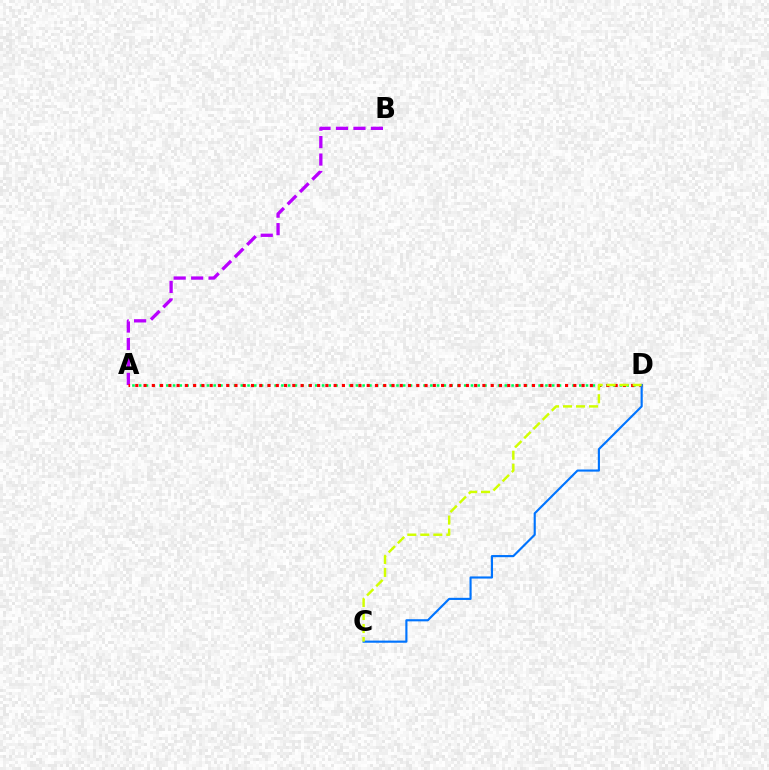{('A', 'D'): [{'color': '#00ff5c', 'line_style': 'dotted', 'thickness': 1.84}, {'color': '#ff0000', 'line_style': 'dotted', 'thickness': 2.25}], ('A', 'B'): [{'color': '#b900ff', 'line_style': 'dashed', 'thickness': 2.37}], ('C', 'D'): [{'color': '#0074ff', 'line_style': 'solid', 'thickness': 1.54}, {'color': '#d1ff00', 'line_style': 'dashed', 'thickness': 1.77}]}